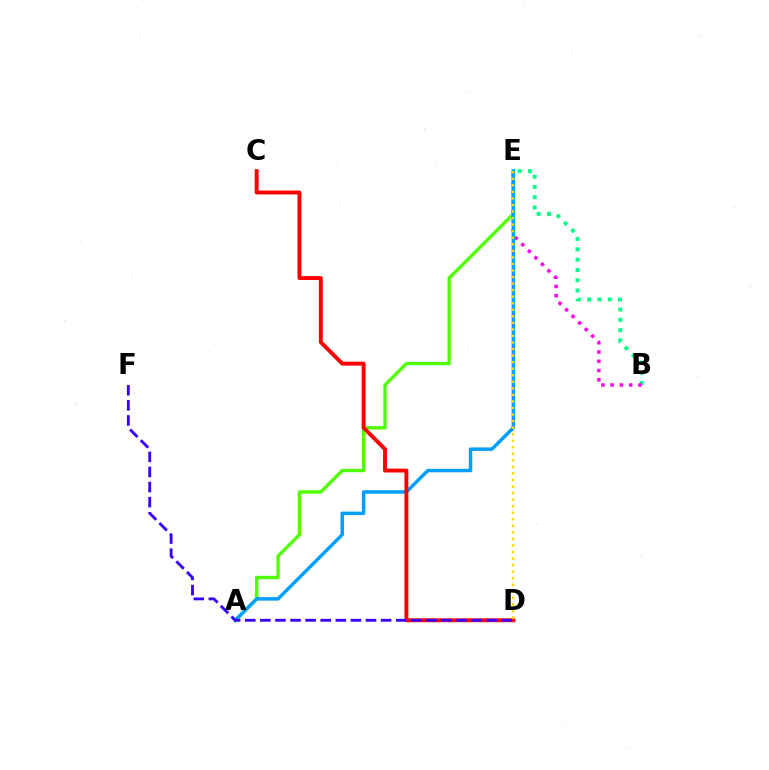{('B', 'E'): [{'color': '#00ff86', 'line_style': 'dotted', 'thickness': 2.8}, {'color': '#ff00ed', 'line_style': 'dotted', 'thickness': 2.51}], ('A', 'E'): [{'color': '#4fff00', 'line_style': 'solid', 'thickness': 2.41}, {'color': '#009eff', 'line_style': 'solid', 'thickness': 2.49}], ('C', 'D'): [{'color': '#ff0000', 'line_style': 'solid', 'thickness': 2.81}], ('D', 'E'): [{'color': '#ffd500', 'line_style': 'dotted', 'thickness': 1.78}], ('D', 'F'): [{'color': '#3700ff', 'line_style': 'dashed', 'thickness': 2.05}]}